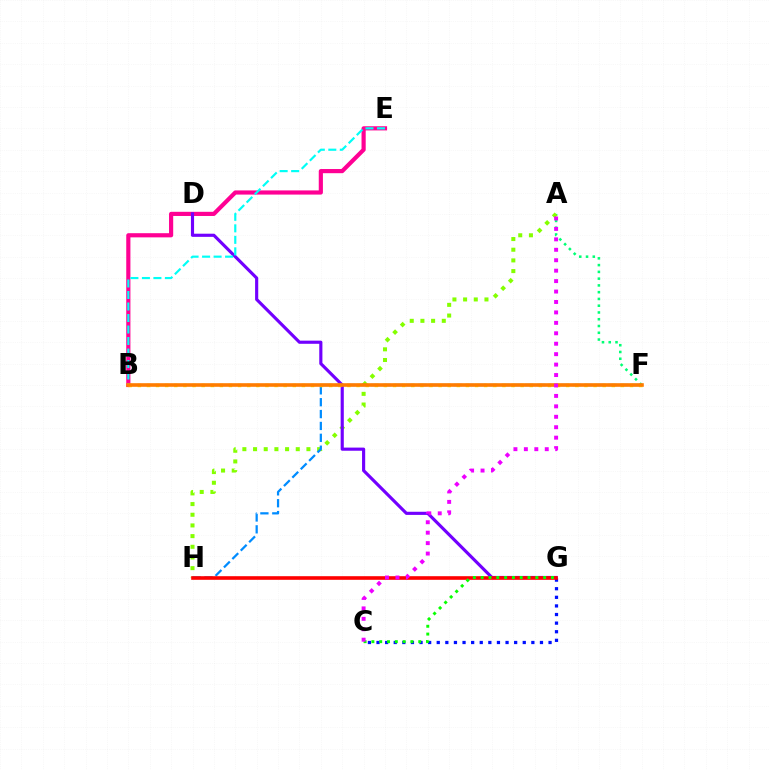{('C', 'G'): [{'color': '#0010ff', 'line_style': 'dotted', 'thickness': 2.34}, {'color': '#08ff00', 'line_style': 'dotted', 'thickness': 2.12}], ('A', 'F'): [{'color': '#00ff74', 'line_style': 'dotted', 'thickness': 1.84}], ('B', 'E'): [{'color': '#ff0094', 'line_style': 'solid', 'thickness': 3.0}, {'color': '#00fff6', 'line_style': 'dashed', 'thickness': 1.56}], ('A', 'H'): [{'color': '#84ff00', 'line_style': 'dotted', 'thickness': 2.9}], ('D', 'G'): [{'color': '#7200ff', 'line_style': 'solid', 'thickness': 2.27}], ('F', 'H'): [{'color': '#008cff', 'line_style': 'dashed', 'thickness': 1.61}], ('G', 'H'): [{'color': '#ff0000', 'line_style': 'solid', 'thickness': 2.6}], ('B', 'F'): [{'color': '#fcf500', 'line_style': 'dotted', 'thickness': 2.48}, {'color': '#ff7c00', 'line_style': 'solid', 'thickness': 2.6}], ('A', 'C'): [{'color': '#ee00ff', 'line_style': 'dotted', 'thickness': 2.84}]}